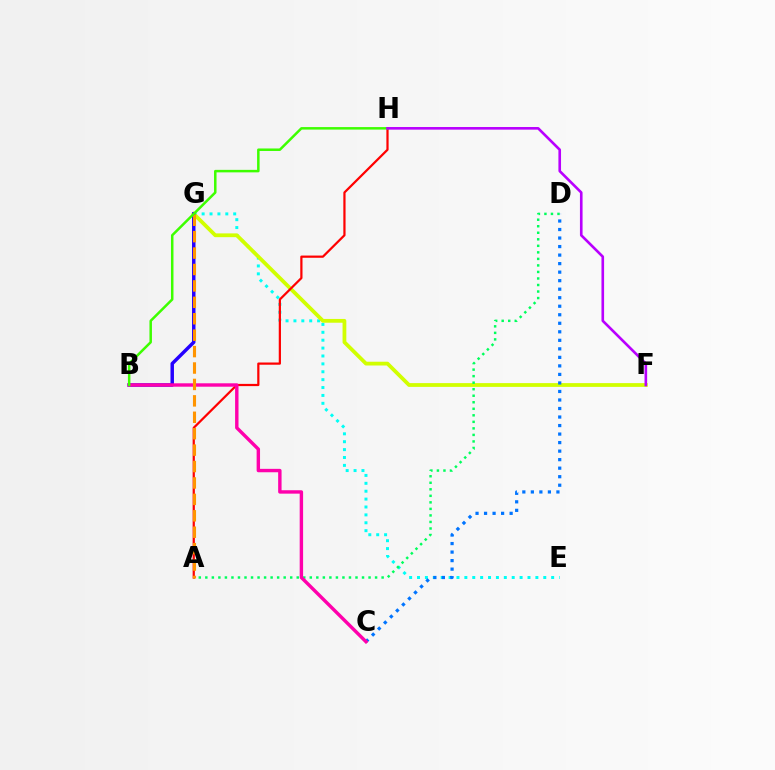{('E', 'G'): [{'color': '#00fff6', 'line_style': 'dotted', 'thickness': 2.14}], ('F', 'G'): [{'color': '#d1ff00', 'line_style': 'solid', 'thickness': 2.72}], ('B', 'G'): [{'color': '#2500ff', 'line_style': 'solid', 'thickness': 2.5}], ('C', 'D'): [{'color': '#0074ff', 'line_style': 'dotted', 'thickness': 2.32}], ('A', 'D'): [{'color': '#00ff5c', 'line_style': 'dotted', 'thickness': 1.77}], ('A', 'H'): [{'color': '#ff0000', 'line_style': 'solid', 'thickness': 1.6}], ('B', 'C'): [{'color': '#ff00ac', 'line_style': 'solid', 'thickness': 2.45}], ('A', 'G'): [{'color': '#ff9400', 'line_style': 'dashed', 'thickness': 2.23}], ('B', 'H'): [{'color': '#3dff00', 'line_style': 'solid', 'thickness': 1.8}], ('F', 'H'): [{'color': '#b900ff', 'line_style': 'solid', 'thickness': 1.89}]}